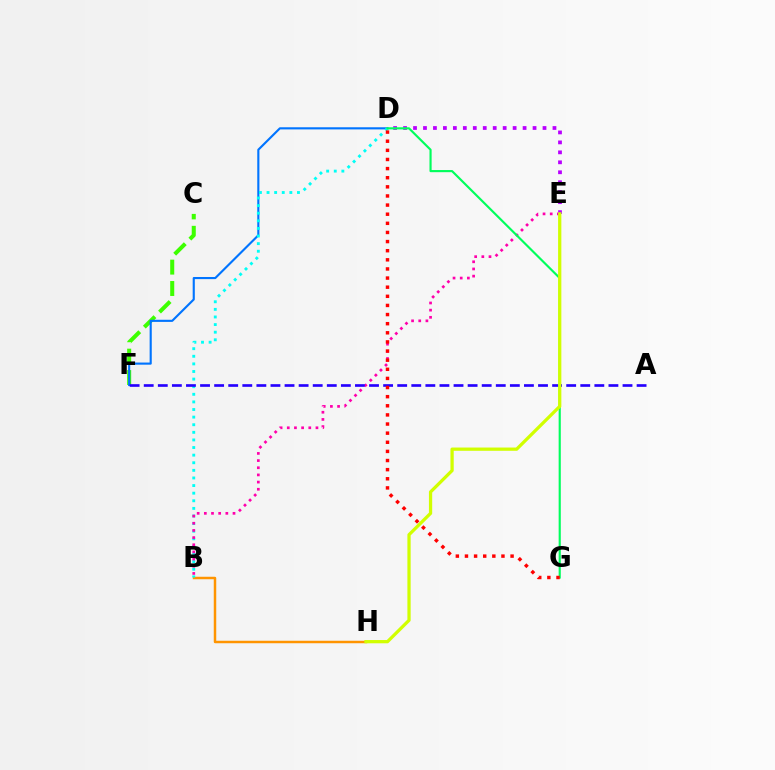{('C', 'F'): [{'color': '#3dff00', 'line_style': 'dashed', 'thickness': 2.91}], ('D', 'F'): [{'color': '#0074ff', 'line_style': 'solid', 'thickness': 1.53}], ('B', 'H'): [{'color': '#ff9400', 'line_style': 'solid', 'thickness': 1.78}], ('B', 'D'): [{'color': '#00fff6', 'line_style': 'dotted', 'thickness': 2.07}], ('B', 'E'): [{'color': '#ff00ac', 'line_style': 'dotted', 'thickness': 1.95}], ('D', 'E'): [{'color': '#b900ff', 'line_style': 'dotted', 'thickness': 2.71}], ('A', 'F'): [{'color': '#2500ff', 'line_style': 'dashed', 'thickness': 1.91}], ('D', 'G'): [{'color': '#00ff5c', 'line_style': 'solid', 'thickness': 1.55}, {'color': '#ff0000', 'line_style': 'dotted', 'thickness': 2.48}], ('E', 'H'): [{'color': '#d1ff00', 'line_style': 'solid', 'thickness': 2.34}]}